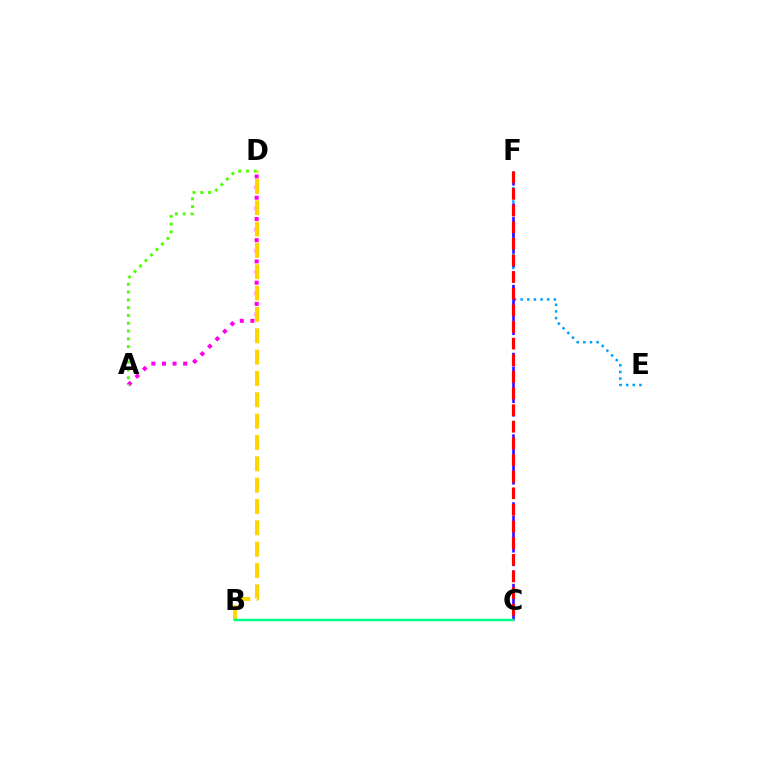{('E', 'F'): [{'color': '#009eff', 'line_style': 'dotted', 'thickness': 1.8}], ('A', 'D'): [{'color': '#ff00ed', 'line_style': 'dotted', 'thickness': 2.88}, {'color': '#4fff00', 'line_style': 'dotted', 'thickness': 2.12}], ('C', 'F'): [{'color': '#3700ff', 'line_style': 'dashed', 'thickness': 1.85}, {'color': '#ff0000', 'line_style': 'dashed', 'thickness': 2.26}], ('B', 'D'): [{'color': '#ffd500', 'line_style': 'dashed', 'thickness': 2.9}], ('B', 'C'): [{'color': '#00ff86', 'line_style': 'solid', 'thickness': 1.8}]}